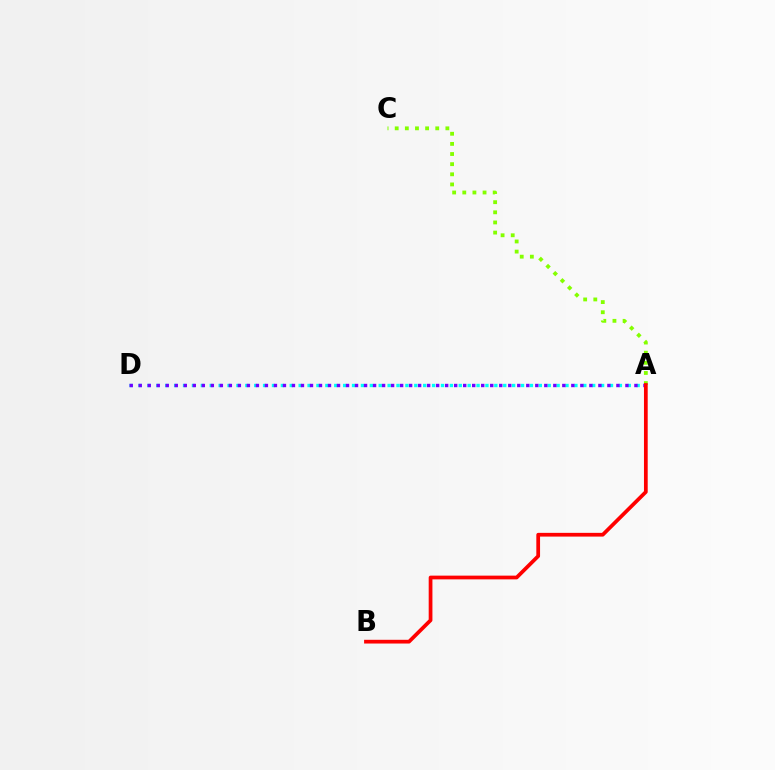{('A', 'C'): [{'color': '#84ff00', 'line_style': 'dotted', 'thickness': 2.75}], ('A', 'D'): [{'color': '#00fff6', 'line_style': 'dotted', 'thickness': 2.42}, {'color': '#7200ff', 'line_style': 'dotted', 'thickness': 2.45}], ('A', 'B'): [{'color': '#ff0000', 'line_style': 'solid', 'thickness': 2.69}]}